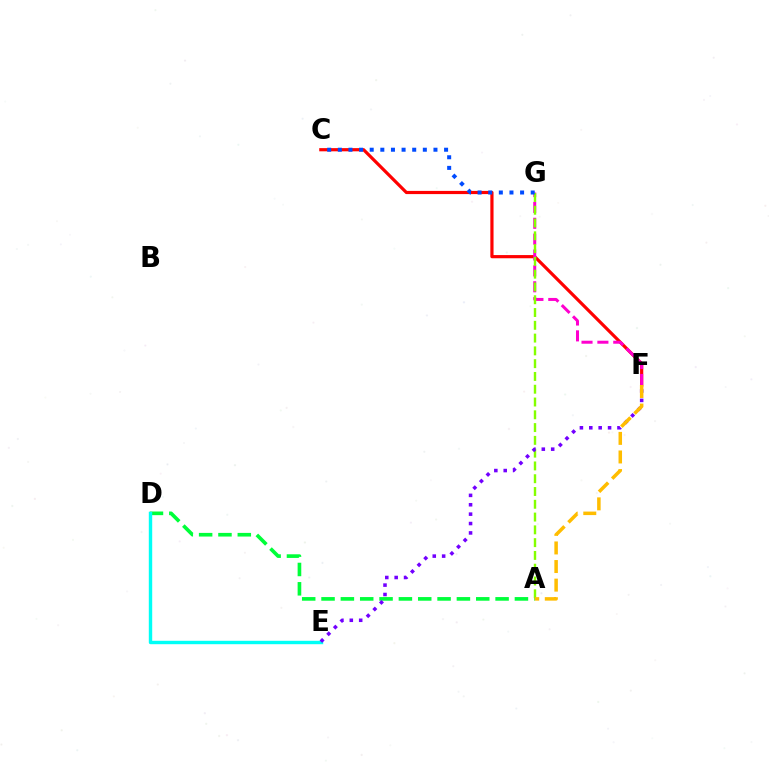{('C', 'F'): [{'color': '#ff0000', 'line_style': 'solid', 'thickness': 2.3}], ('F', 'G'): [{'color': '#ff00cf', 'line_style': 'dashed', 'thickness': 2.16}], ('A', 'D'): [{'color': '#00ff39', 'line_style': 'dashed', 'thickness': 2.63}], ('A', 'G'): [{'color': '#84ff00', 'line_style': 'dashed', 'thickness': 1.74}], ('D', 'E'): [{'color': '#00fff6', 'line_style': 'solid', 'thickness': 2.46}], ('C', 'G'): [{'color': '#004bff', 'line_style': 'dotted', 'thickness': 2.89}], ('E', 'F'): [{'color': '#7200ff', 'line_style': 'dotted', 'thickness': 2.55}], ('A', 'F'): [{'color': '#ffbd00', 'line_style': 'dashed', 'thickness': 2.52}]}